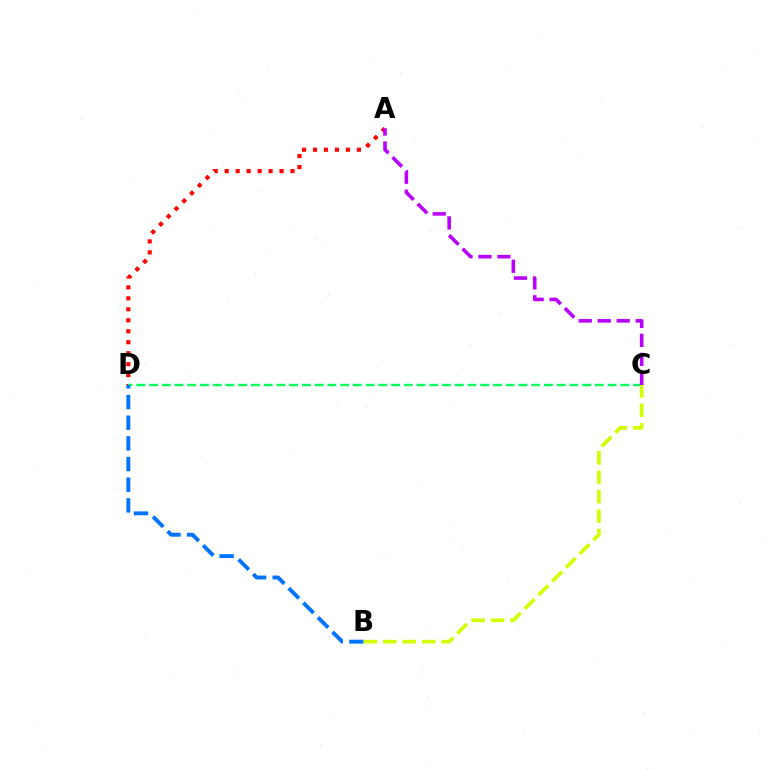{('A', 'D'): [{'color': '#ff0000', 'line_style': 'dotted', 'thickness': 2.98}], ('C', 'D'): [{'color': '#00ff5c', 'line_style': 'dashed', 'thickness': 1.73}], ('B', 'D'): [{'color': '#0074ff', 'line_style': 'dashed', 'thickness': 2.81}], ('A', 'C'): [{'color': '#b900ff', 'line_style': 'dashed', 'thickness': 2.58}], ('B', 'C'): [{'color': '#d1ff00', 'line_style': 'dashed', 'thickness': 2.64}]}